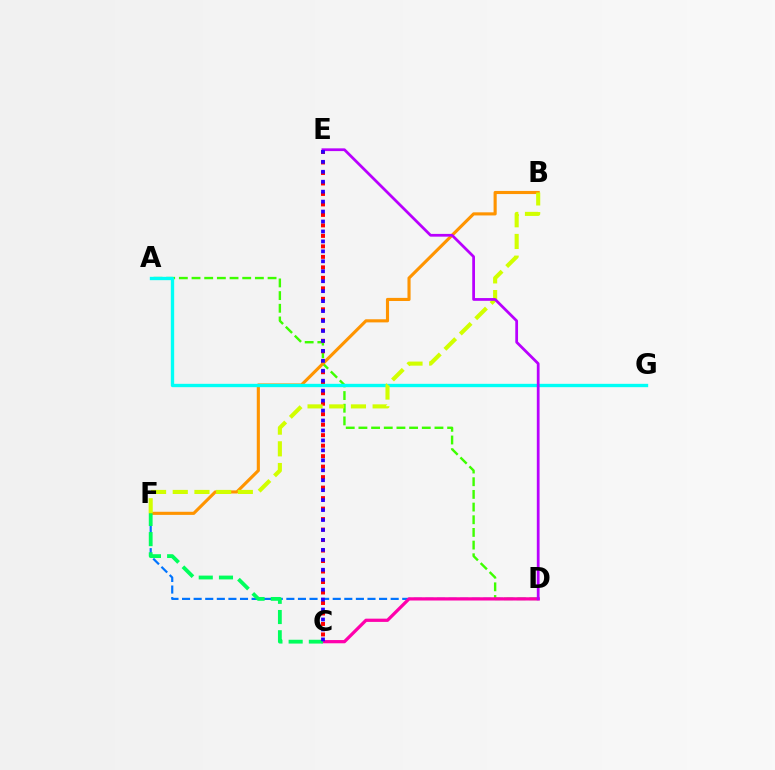{('D', 'F'): [{'color': '#0074ff', 'line_style': 'dashed', 'thickness': 1.57}], ('A', 'D'): [{'color': '#3dff00', 'line_style': 'dashed', 'thickness': 1.72}], ('C', 'D'): [{'color': '#ff00ac', 'line_style': 'solid', 'thickness': 2.33}], ('C', 'E'): [{'color': '#ff0000', 'line_style': 'dotted', 'thickness': 2.85}, {'color': '#2500ff', 'line_style': 'dotted', 'thickness': 2.7}], ('B', 'F'): [{'color': '#ff9400', 'line_style': 'solid', 'thickness': 2.24}, {'color': '#d1ff00', 'line_style': 'dashed', 'thickness': 2.95}], ('A', 'G'): [{'color': '#00fff6', 'line_style': 'solid', 'thickness': 2.41}], ('D', 'E'): [{'color': '#b900ff', 'line_style': 'solid', 'thickness': 1.98}], ('C', 'F'): [{'color': '#00ff5c', 'line_style': 'dashed', 'thickness': 2.75}]}